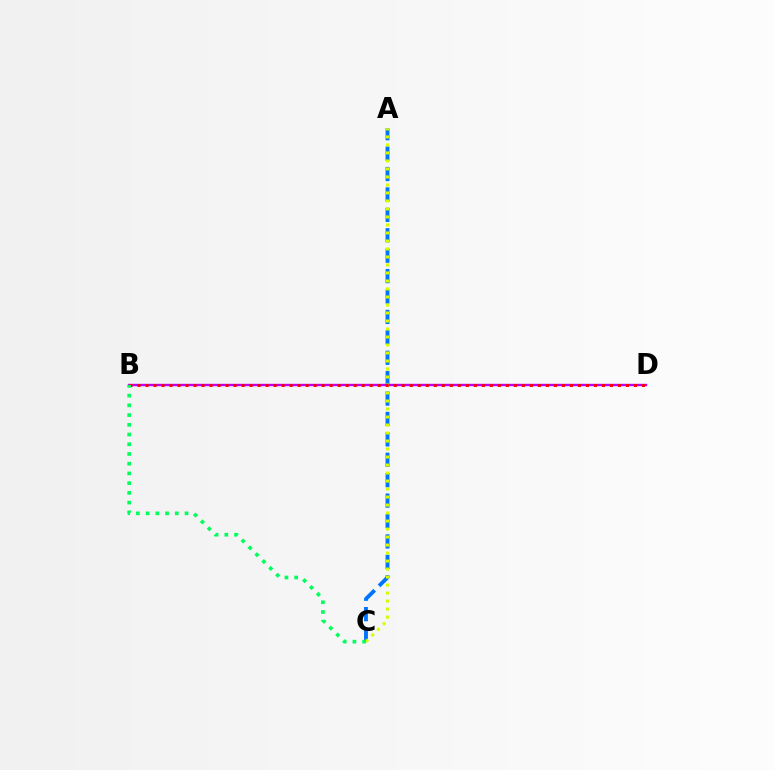{('A', 'C'): [{'color': '#0074ff', 'line_style': 'dashed', 'thickness': 2.77}, {'color': '#d1ff00', 'line_style': 'dotted', 'thickness': 2.17}], ('B', 'D'): [{'color': '#b900ff', 'line_style': 'solid', 'thickness': 1.72}, {'color': '#ff0000', 'line_style': 'dotted', 'thickness': 2.18}], ('B', 'C'): [{'color': '#00ff5c', 'line_style': 'dotted', 'thickness': 2.64}]}